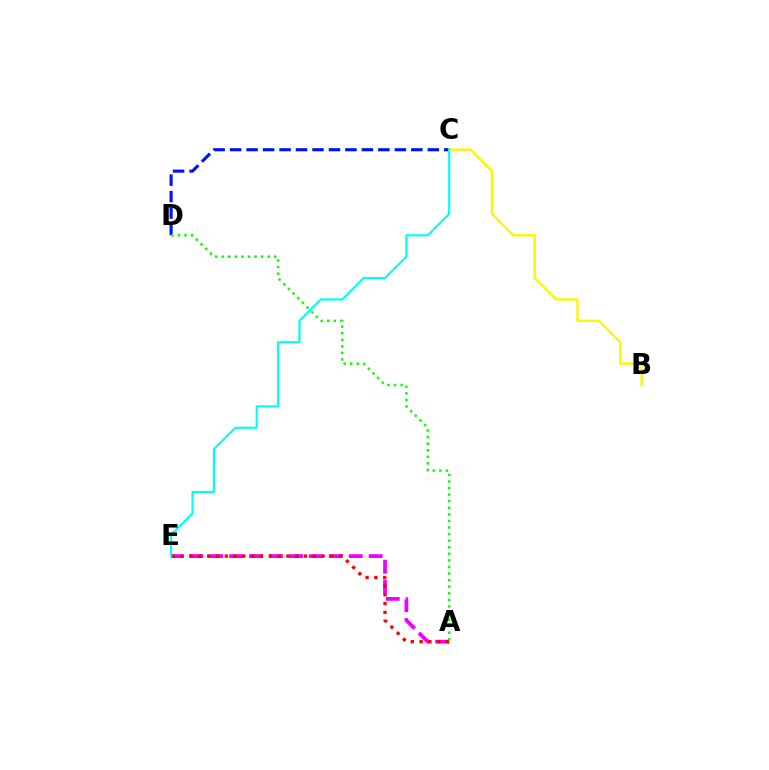{('C', 'D'): [{'color': '#0010ff', 'line_style': 'dashed', 'thickness': 2.24}], ('B', 'C'): [{'color': '#fcf500', 'line_style': 'solid', 'thickness': 1.68}], ('A', 'E'): [{'color': '#ee00ff', 'line_style': 'dashed', 'thickness': 2.71}, {'color': '#ff0000', 'line_style': 'dotted', 'thickness': 2.39}], ('A', 'D'): [{'color': '#08ff00', 'line_style': 'dotted', 'thickness': 1.79}], ('C', 'E'): [{'color': '#00fff6', 'line_style': 'solid', 'thickness': 1.55}]}